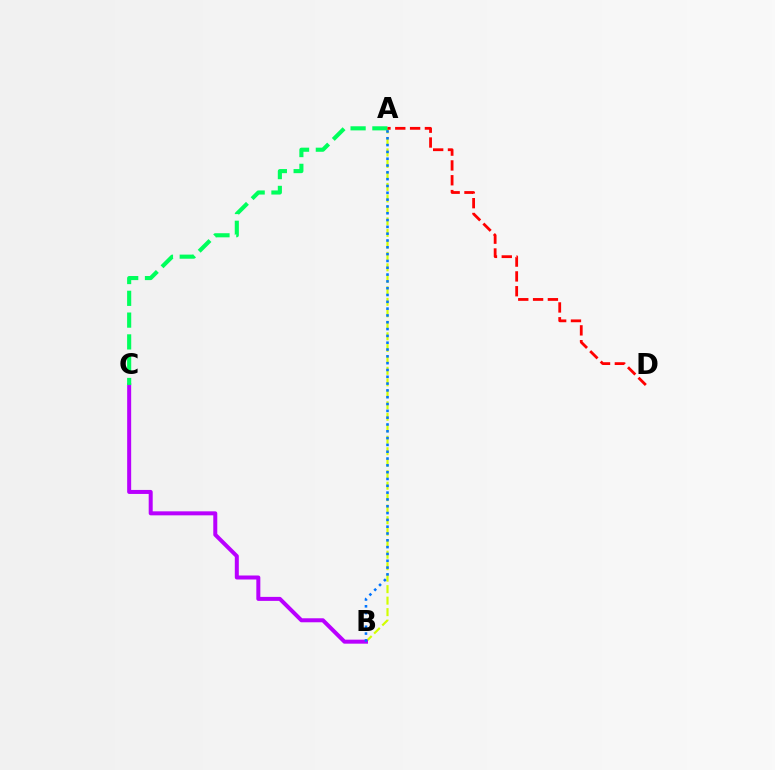{('A', 'B'): [{'color': '#d1ff00', 'line_style': 'dashed', 'thickness': 1.56}, {'color': '#0074ff', 'line_style': 'dotted', 'thickness': 1.85}], ('B', 'C'): [{'color': '#b900ff', 'line_style': 'solid', 'thickness': 2.88}], ('A', 'C'): [{'color': '#00ff5c', 'line_style': 'dashed', 'thickness': 2.96}], ('A', 'D'): [{'color': '#ff0000', 'line_style': 'dashed', 'thickness': 2.01}]}